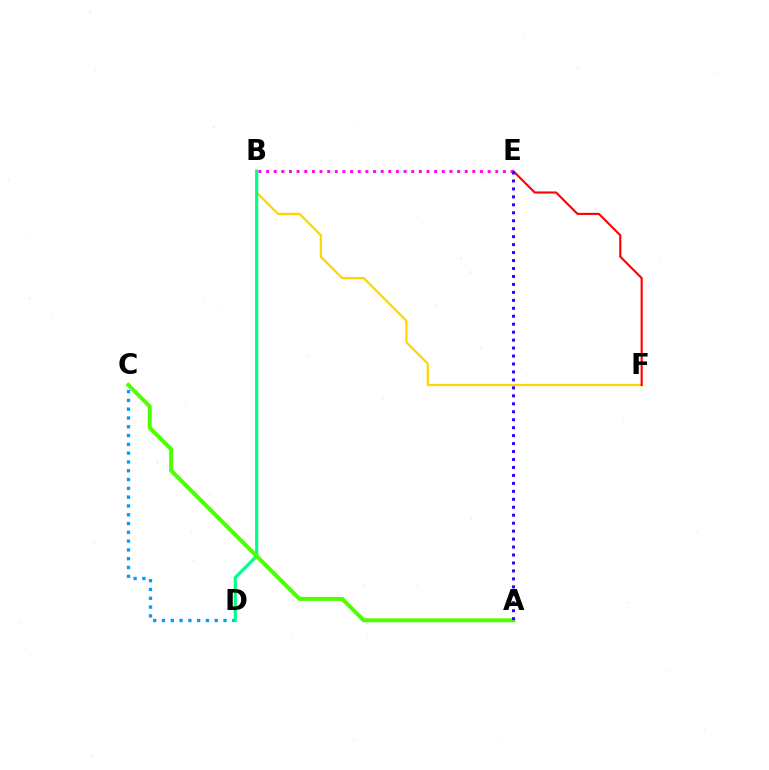{('B', 'F'): [{'color': '#ffd500', 'line_style': 'solid', 'thickness': 1.61}], ('C', 'D'): [{'color': '#009eff', 'line_style': 'dotted', 'thickness': 2.39}], ('B', 'D'): [{'color': '#00ff86', 'line_style': 'solid', 'thickness': 2.28}], ('E', 'F'): [{'color': '#ff0000', 'line_style': 'solid', 'thickness': 1.52}], ('B', 'E'): [{'color': '#ff00ed', 'line_style': 'dotted', 'thickness': 2.08}], ('A', 'C'): [{'color': '#4fff00', 'line_style': 'solid', 'thickness': 2.88}], ('A', 'E'): [{'color': '#3700ff', 'line_style': 'dotted', 'thickness': 2.16}]}